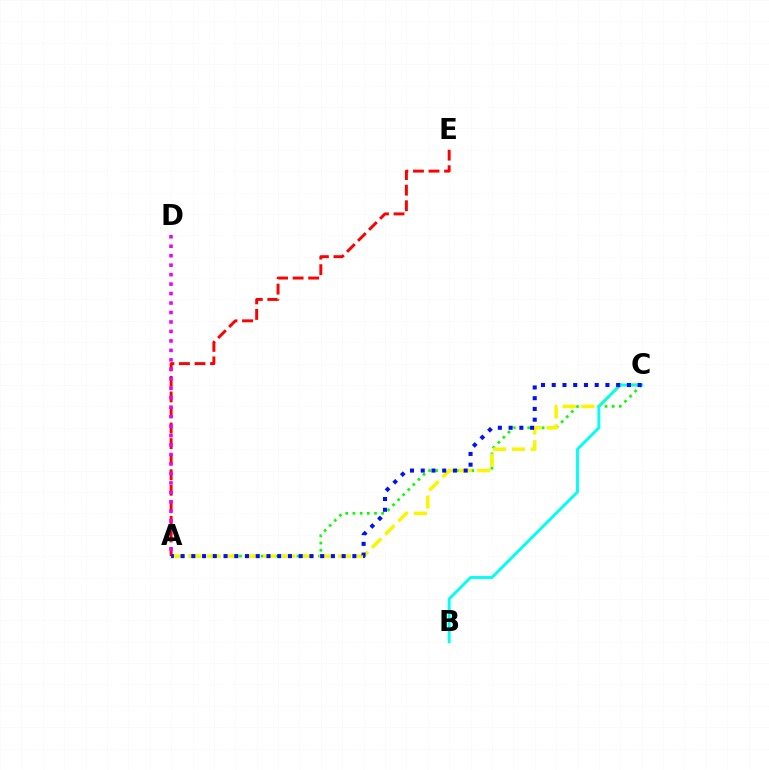{('A', 'C'): [{'color': '#08ff00', 'line_style': 'dotted', 'thickness': 1.95}, {'color': '#fcf500', 'line_style': 'dashed', 'thickness': 2.54}, {'color': '#0010ff', 'line_style': 'dotted', 'thickness': 2.92}], ('A', 'E'): [{'color': '#ff0000', 'line_style': 'dashed', 'thickness': 2.11}], ('A', 'D'): [{'color': '#ee00ff', 'line_style': 'dotted', 'thickness': 2.57}], ('B', 'C'): [{'color': '#00fff6', 'line_style': 'solid', 'thickness': 2.09}]}